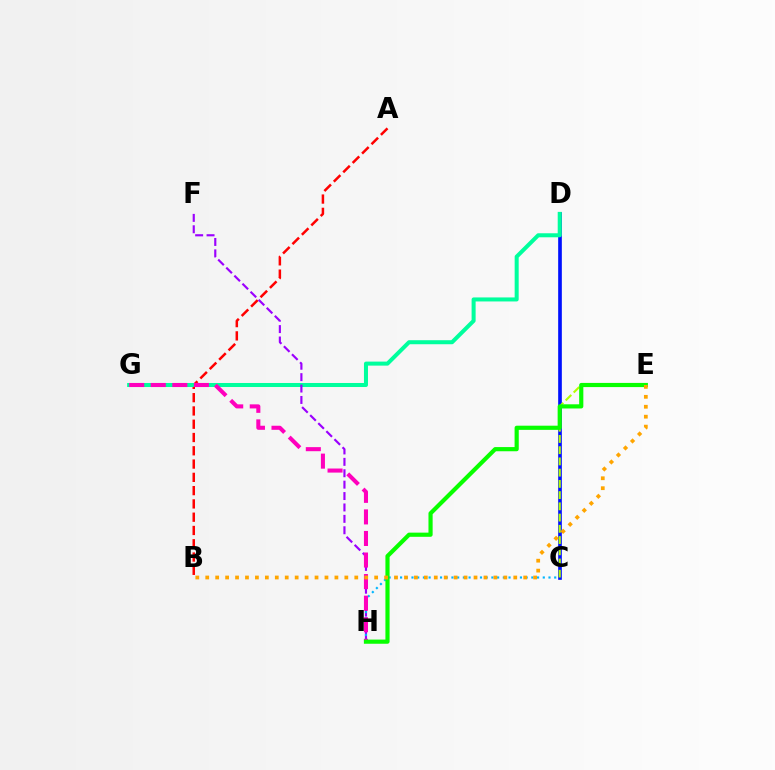{('C', 'D'): [{'color': '#0010ff', 'line_style': 'solid', 'thickness': 2.64}], ('A', 'B'): [{'color': '#ff0000', 'line_style': 'dashed', 'thickness': 1.8}], ('D', 'G'): [{'color': '#00ff9d', 'line_style': 'solid', 'thickness': 2.89}], ('F', 'H'): [{'color': '#9b00ff', 'line_style': 'dashed', 'thickness': 1.55}], ('C', 'H'): [{'color': '#00b5ff', 'line_style': 'dotted', 'thickness': 1.55}], ('C', 'E'): [{'color': '#b3ff00', 'line_style': 'dashed', 'thickness': 1.53}], ('G', 'H'): [{'color': '#ff00bd', 'line_style': 'dashed', 'thickness': 2.93}], ('E', 'H'): [{'color': '#08ff00', 'line_style': 'solid', 'thickness': 3.0}], ('B', 'E'): [{'color': '#ffa500', 'line_style': 'dotted', 'thickness': 2.7}]}